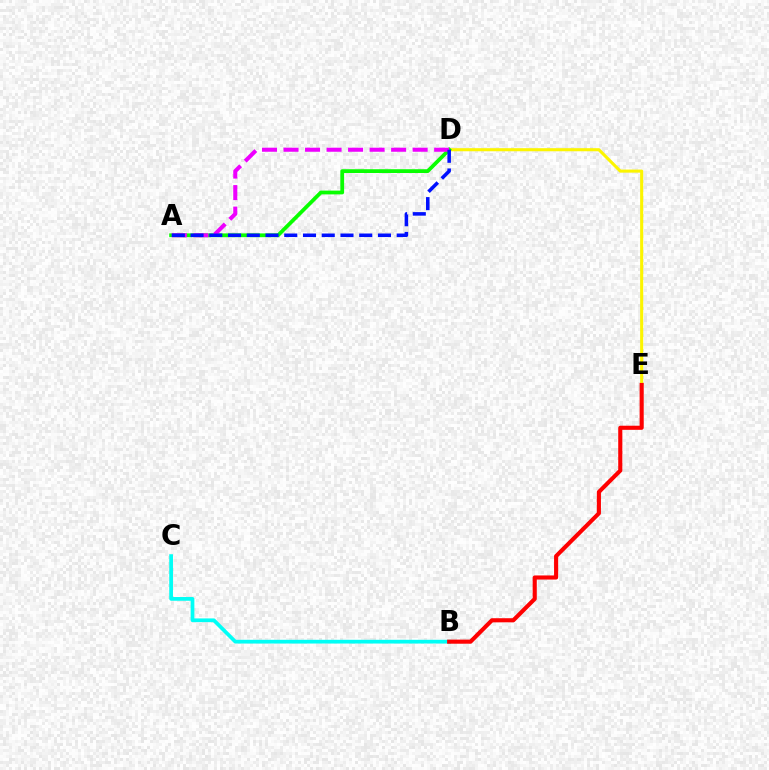{('D', 'E'): [{'color': '#fcf500', 'line_style': 'solid', 'thickness': 2.22}], ('A', 'D'): [{'color': '#08ff00', 'line_style': 'solid', 'thickness': 2.72}, {'color': '#ee00ff', 'line_style': 'dashed', 'thickness': 2.92}, {'color': '#0010ff', 'line_style': 'dashed', 'thickness': 2.55}], ('B', 'C'): [{'color': '#00fff6', 'line_style': 'solid', 'thickness': 2.68}], ('B', 'E'): [{'color': '#ff0000', 'line_style': 'solid', 'thickness': 2.96}]}